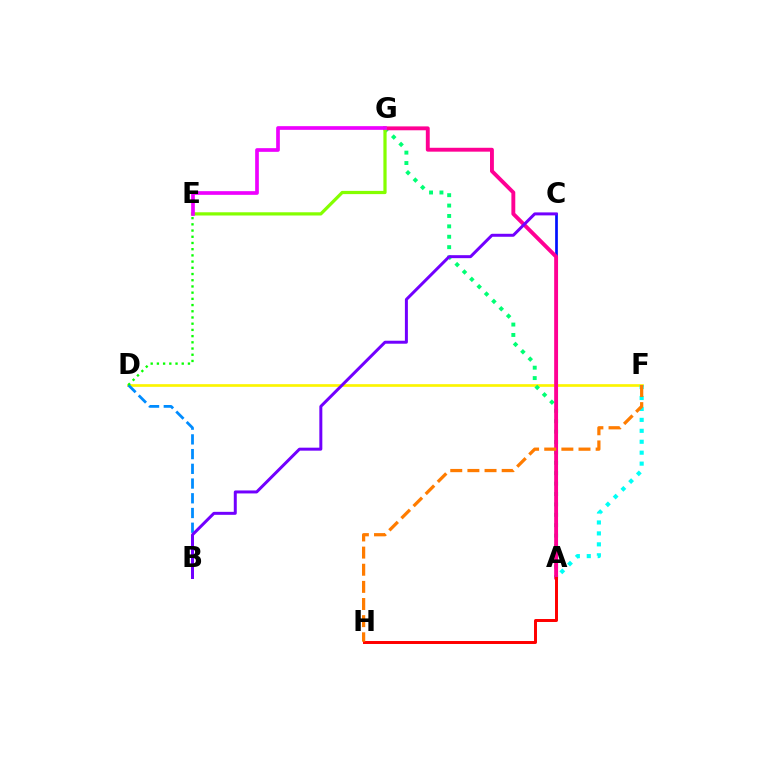{('D', 'F'): [{'color': '#fcf500', 'line_style': 'solid', 'thickness': 1.92}], ('B', 'D'): [{'color': '#008cff', 'line_style': 'dashed', 'thickness': 2.0}], ('A', 'F'): [{'color': '#00fff6', 'line_style': 'dotted', 'thickness': 2.97}], ('A', 'C'): [{'color': '#0010ff', 'line_style': 'solid', 'thickness': 1.95}], ('A', 'G'): [{'color': '#00ff74', 'line_style': 'dotted', 'thickness': 2.83}, {'color': '#ff0094', 'line_style': 'solid', 'thickness': 2.8}], ('D', 'E'): [{'color': '#08ff00', 'line_style': 'dotted', 'thickness': 1.69}], ('B', 'C'): [{'color': '#7200ff', 'line_style': 'solid', 'thickness': 2.15}], ('E', 'G'): [{'color': '#84ff00', 'line_style': 'solid', 'thickness': 2.32}, {'color': '#ee00ff', 'line_style': 'solid', 'thickness': 2.65}], ('A', 'H'): [{'color': '#ff0000', 'line_style': 'solid', 'thickness': 2.14}], ('F', 'H'): [{'color': '#ff7c00', 'line_style': 'dashed', 'thickness': 2.33}]}